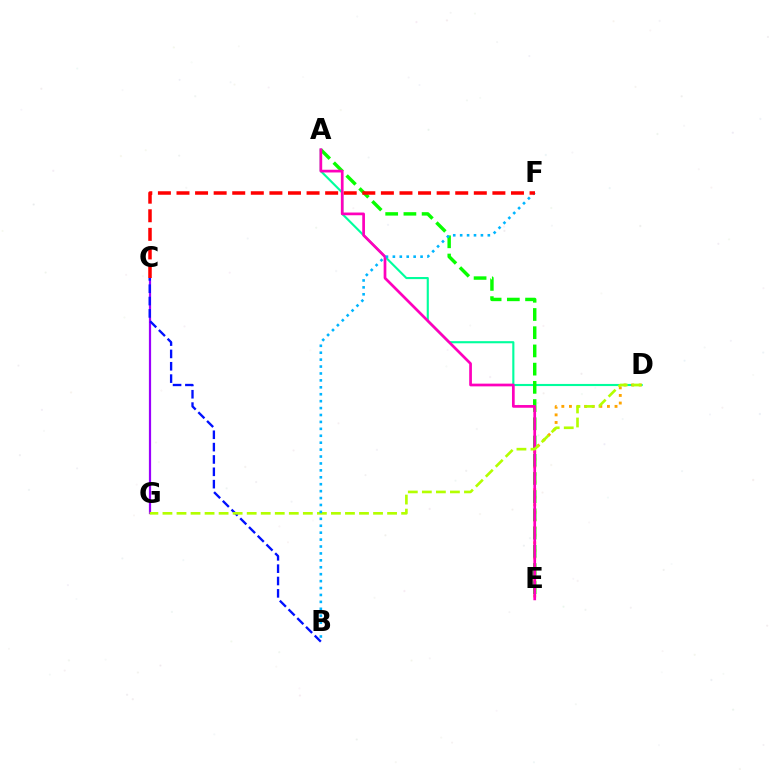{('A', 'D'): [{'color': '#00ff9d', 'line_style': 'solid', 'thickness': 1.53}], ('C', 'G'): [{'color': '#9b00ff', 'line_style': 'solid', 'thickness': 1.6}], ('D', 'E'): [{'color': '#ffa500', 'line_style': 'dotted', 'thickness': 2.06}], ('B', 'C'): [{'color': '#0010ff', 'line_style': 'dashed', 'thickness': 1.68}], ('A', 'E'): [{'color': '#08ff00', 'line_style': 'dashed', 'thickness': 2.47}, {'color': '#ff00bd', 'line_style': 'solid', 'thickness': 1.96}], ('D', 'G'): [{'color': '#b3ff00', 'line_style': 'dashed', 'thickness': 1.91}], ('B', 'F'): [{'color': '#00b5ff', 'line_style': 'dotted', 'thickness': 1.88}], ('C', 'F'): [{'color': '#ff0000', 'line_style': 'dashed', 'thickness': 2.52}]}